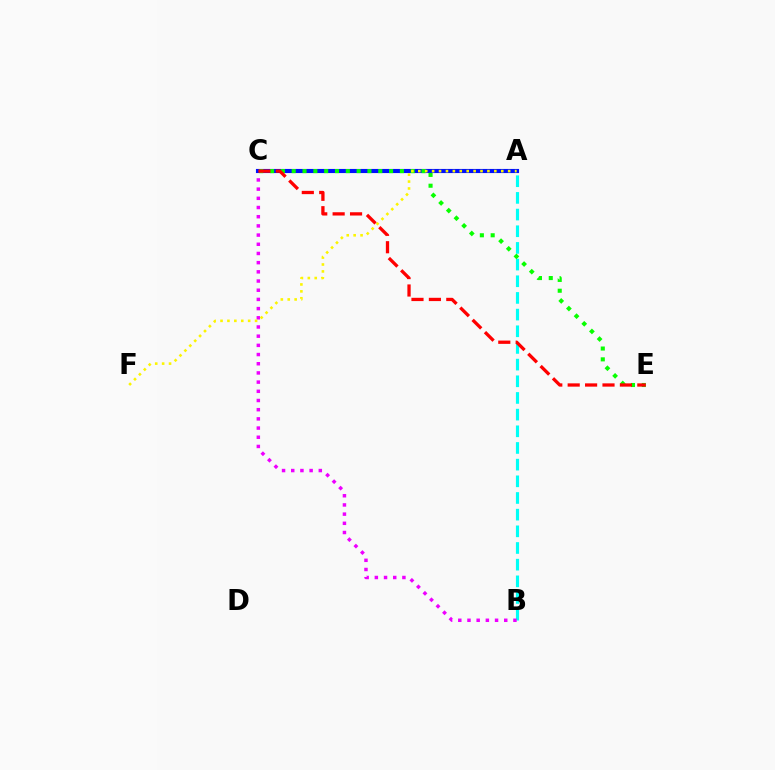{('A', 'B'): [{'color': '#00fff6', 'line_style': 'dashed', 'thickness': 2.26}], ('B', 'C'): [{'color': '#ee00ff', 'line_style': 'dotted', 'thickness': 2.5}], ('A', 'C'): [{'color': '#0010ff', 'line_style': 'solid', 'thickness': 2.96}], ('C', 'E'): [{'color': '#08ff00', 'line_style': 'dotted', 'thickness': 2.94}, {'color': '#ff0000', 'line_style': 'dashed', 'thickness': 2.36}], ('A', 'F'): [{'color': '#fcf500', 'line_style': 'dotted', 'thickness': 1.88}]}